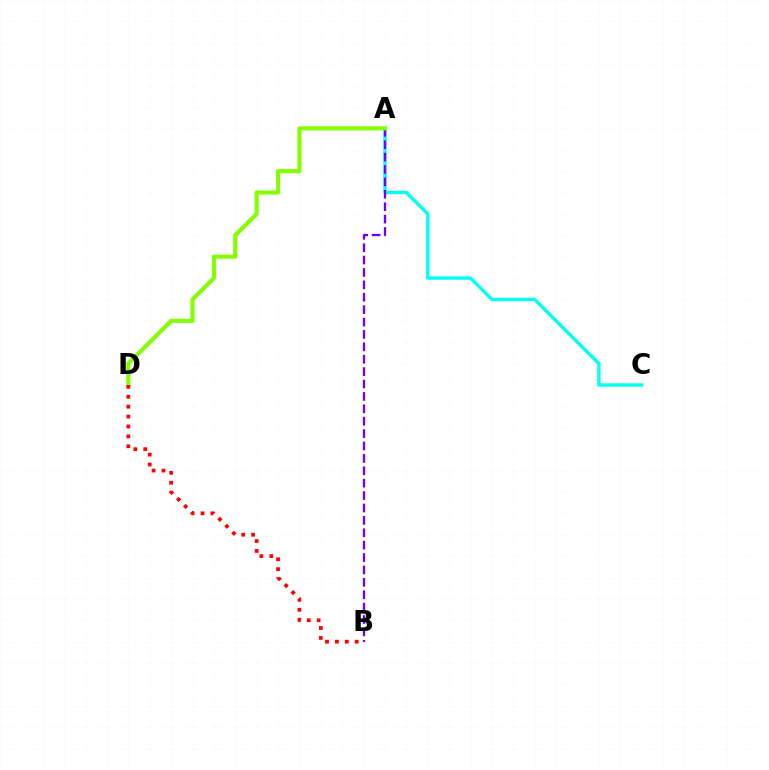{('A', 'C'): [{'color': '#00fff6', 'line_style': 'solid', 'thickness': 2.43}], ('A', 'B'): [{'color': '#7200ff', 'line_style': 'dashed', 'thickness': 1.68}], ('A', 'D'): [{'color': '#84ff00', 'line_style': 'solid', 'thickness': 2.97}], ('B', 'D'): [{'color': '#ff0000', 'line_style': 'dotted', 'thickness': 2.69}]}